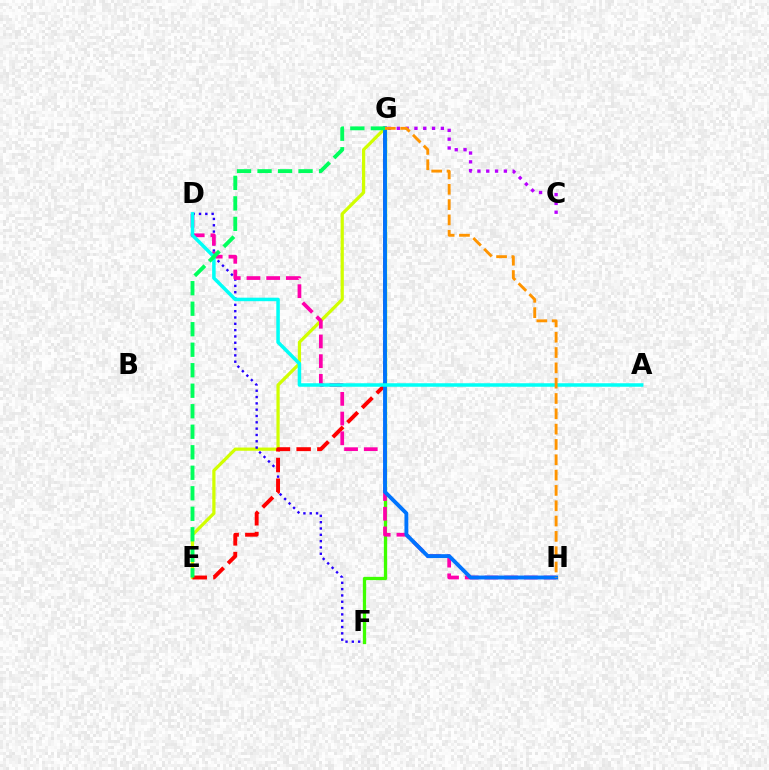{('E', 'G'): [{'color': '#d1ff00', 'line_style': 'solid', 'thickness': 2.32}, {'color': '#ff0000', 'line_style': 'dashed', 'thickness': 2.81}, {'color': '#00ff5c', 'line_style': 'dashed', 'thickness': 2.79}], ('C', 'G'): [{'color': '#b900ff', 'line_style': 'dotted', 'thickness': 2.39}], ('D', 'F'): [{'color': '#2500ff', 'line_style': 'dotted', 'thickness': 1.72}], ('F', 'G'): [{'color': '#3dff00', 'line_style': 'solid', 'thickness': 2.37}], ('D', 'H'): [{'color': '#ff00ac', 'line_style': 'dashed', 'thickness': 2.68}], ('G', 'H'): [{'color': '#0074ff', 'line_style': 'solid', 'thickness': 2.79}, {'color': '#ff9400', 'line_style': 'dashed', 'thickness': 2.08}], ('A', 'D'): [{'color': '#00fff6', 'line_style': 'solid', 'thickness': 2.53}]}